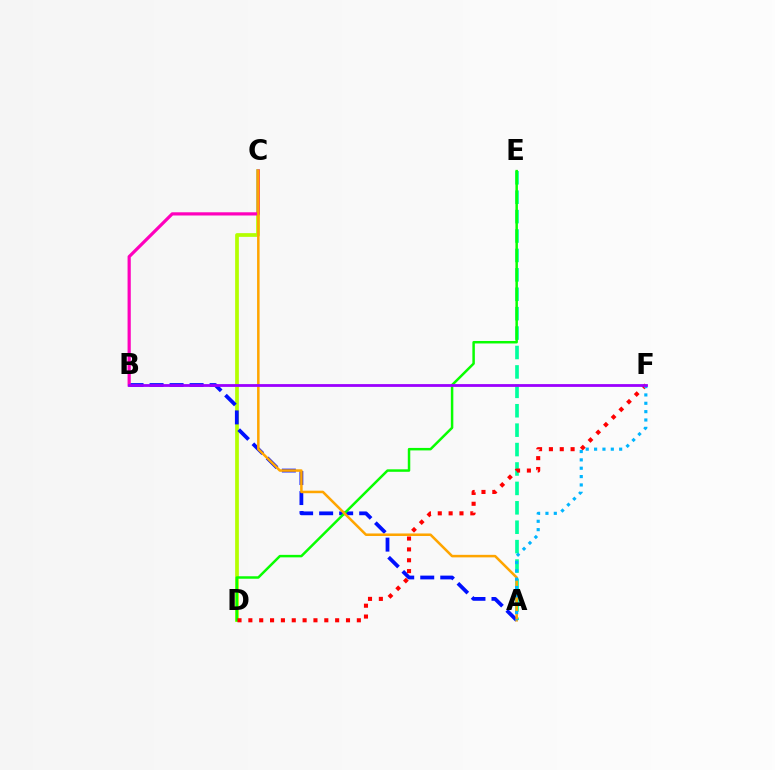{('C', 'D'): [{'color': '#b3ff00', 'line_style': 'solid', 'thickness': 2.68}], ('A', 'E'): [{'color': '#00ff9d', 'line_style': 'dashed', 'thickness': 2.64}], ('A', 'B'): [{'color': '#0010ff', 'line_style': 'dashed', 'thickness': 2.72}], ('B', 'C'): [{'color': '#ff00bd', 'line_style': 'solid', 'thickness': 2.31}], ('D', 'E'): [{'color': '#08ff00', 'line_style': 'solid', 'thickness': 1.79}], ('A', 'C'): [{'color': '#ffa500', 'line_style': 'solid', 'thickness': 1.82}], ('D', 'F'): [{'color': '#ff0000', 'line_style': 'dotted', 'thickness': 2.95}], ('A', 'F'): [{'color': '#00b5ff', 'line_style': 'dotted', 'thickness': 2.27}], ('B', 'F'): [{'color': '#9b00ff', 'line_style': 'solid', 'thickness': 2.02}]}